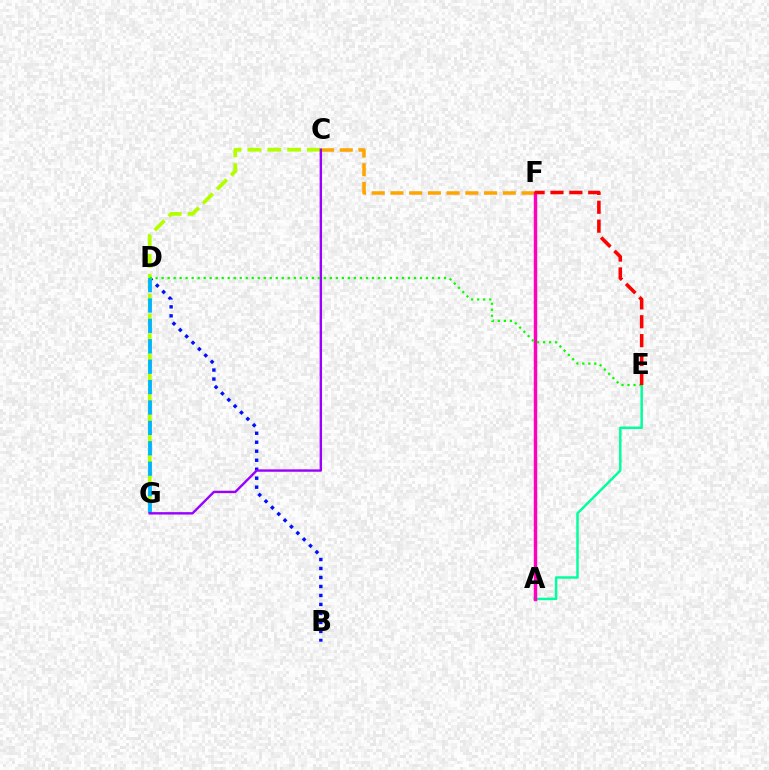{('C', 'F'): [{'color': '#ffa500', 'line_style': 'dashed', 'thickness': 2.54}], ('A', 'E'): [{'color': '#00ff9d', 'line_style': 'solid', 'thickness': 1.77}], ('B', 'D'): [{'color': '#0010ff', 'line_style': 'dotted', 'thickness': 2.44}], ('C', 'G'): [{'color': '#b3ff00', 'line_style': 'dashed', 'thickness': 2.69}, {'color': '#9b00ff', 'line_style': 'solid', 'thickness': 1.72}], ('D', 'G'): [{'color': '#00b5ff', 'line_style': 'dashed', 'thickness': 2.77}], ('A', 'F'): [{'color': '#ff00bd', 'line_style': 'solid', 'thickness': 2.47}], ('D', 'E'): [{'color': '#08ff00', 'line_style': 'dotted', 'thickness': 1.63}], ('E', 'F'): [{'color': '#ff0000', 'line_style': 'dashed', 'thickness': 2.57}]}